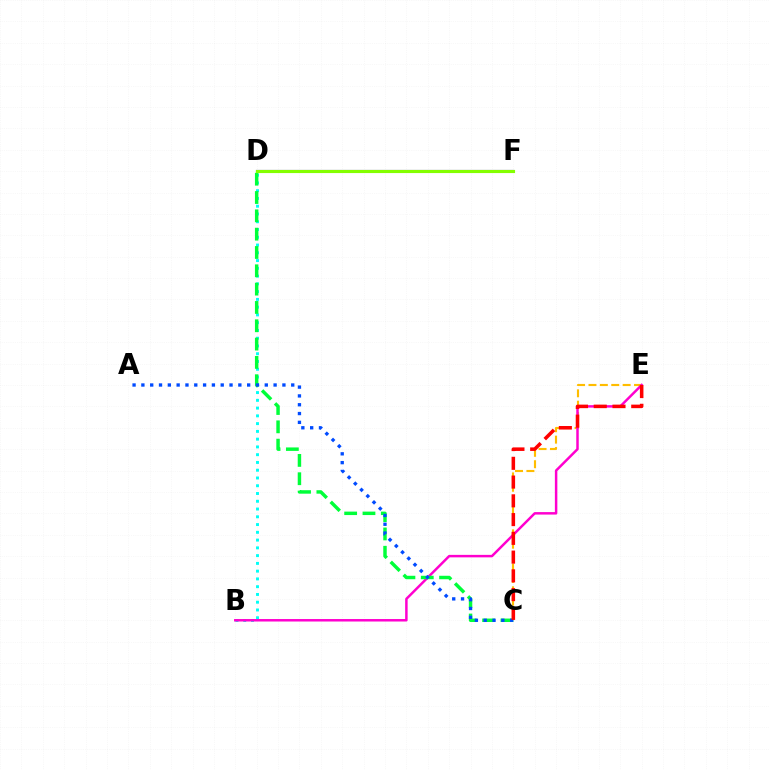{('D', 'F'): [{'color': '#7200ff', 'line_style': 'solid', 'thickness': 1.54}, {'color': '#84ff00', 'line_style': 'solid', 'thickness': 2.26}], ('C', 'E'): [{'color': '#ffbd00', 'line_style': 'dashed', 'thickness': 1.55}, {'color': '#ff0000', 'line_style': 'dashed', 'thickness': 2.55}], ('B', 'D'): [{'color': '#00fff6', 'line_style': 'dotted', 'thickness': 2.11}], ('B', 'E'): [{'color': '#ff00cf', 'line_style': 'solid', 'thickness': 1.78}], ('C', 'D'): [{'color': '#00ff39', 'line_style': 'dashed', 'thickness': 2.49}], ('A', 'C'): [{'color': '#004bff', 'line_style': 'dotted', 'thickness': 2.39}]}